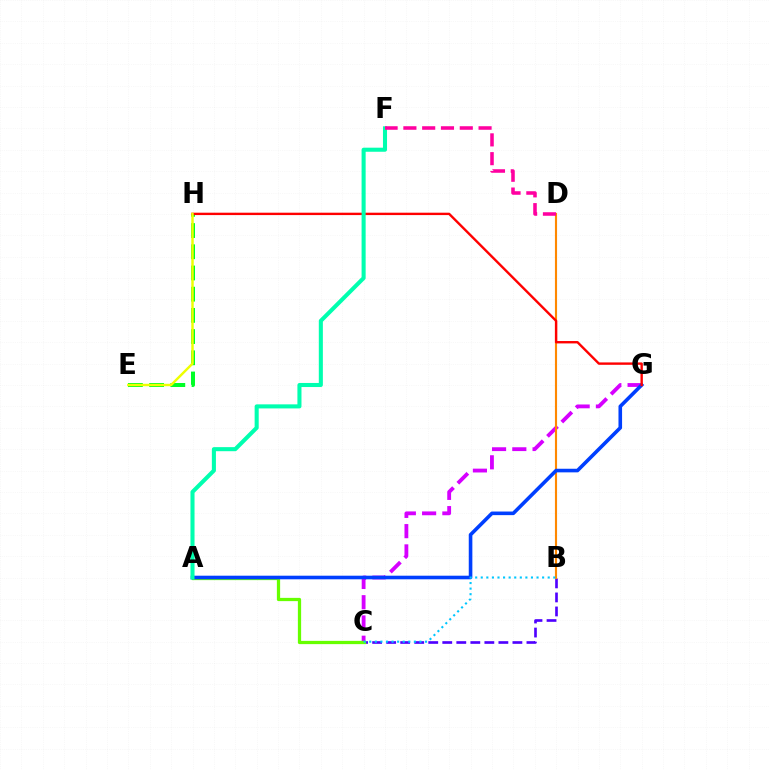{('B', 'C'): [{'color': '#4f00ff', 'line_style': 'dashed', 'thickness': 1.91}, {'color': '#00c7ff', 'line_style': 'dotted', 'thickness': 1.52}], ('E', 'H'): [{'color': '#00ff27', 'line_style': 'dashed', 'thickness': 2.88}, {'color': '#eeff00', 'line_style': 'solid', 'thickness': 1.75}], ('C', 'G'): [{'color': '#d600ff', 'line_style': 'dashed', 'thickness': 2.75}], ('B', 'D'): [{'color': '#ff8800', 'line_style': 'solid', 'thickness': 1.53}], ('A', 'C'): [{'color': '#66ff00', 'line_style': 'solid', 'thickness': 2.34}], ('A', 'G'): [{'color': '#003fff', 'line_style': 'solid', 'thickness': 2.59}], ('G', 'H'): [{'color': '#ff0000', 'line_style': 'solid', 'thickness': 1.72}], ('A', 'F'): [{'color': '#00ffaf', 'line_style': 'solid', 'thickness': 2.93}], ('D', 'F'): [{'color': '#ff00a0', 'line_style': 'dashed', 'thickness': 2.55}]}